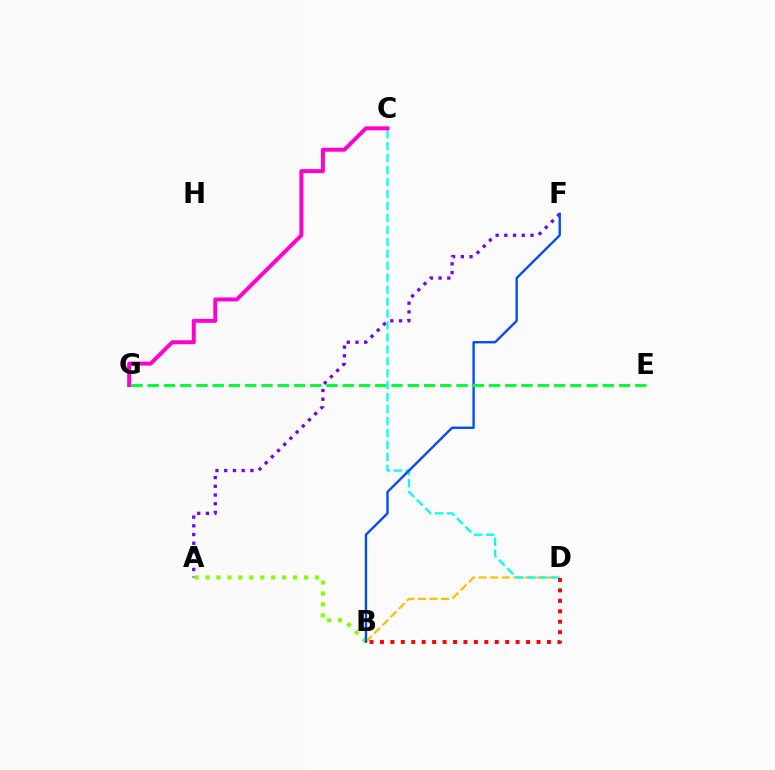{('B', 'D'): [{'color': '#ffbd00', 'line_style': 'dashed', 'thickness': 1.57}, {'color': '#ff0000', 'line_style': 'dotted', 'thickness': 2.84}], ('A', 'F'): [{'color': '#7200ff', 'line_style': 'dotted', 'thickness': 2.37}], ('A', 'B'): [{'color': '#84ff00', 'line_style': 'dotted', 'thickness': 2.97}], ('C', 'D'): [{'color': '#00fff6', 'line_style': 'dashed', 'thickness': 1.62}], ('B', 'F'): [{'color': '#004bff', 'line_style': 'solid', 'thickness': 1.71}], ('E', 'G'): [{'color': '#00ff39', 'line_style': 'dashed', 'thickness': 2.21}], ('C', 'G'): [{'color': '#ff00cf', 'line_style': 'solid', 'thickness': 2.86}]}